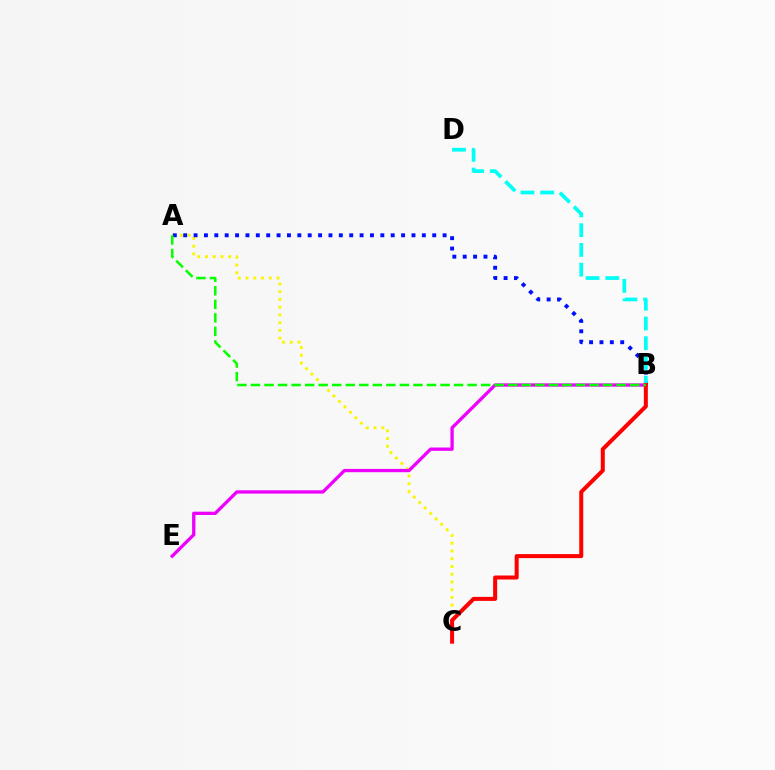{('A', 'C'): [{'color': '#fcf500', 'line_style': 'dotted', 'thickness': 2.1}], ('A', 'B'): [{'color': '#0010ff', 'line_style': 'dotted', 'thickness': 2.82}, {'color': '#08ff00', 'line_style': 'dashed', 'thickness': 1.84}], ('B', 'D'): [{'color': '#00fff6', 'line_style': 'dashed', 'thickness': 2.68}], ('B', 'E'): [{'color': '#ee00ff', 'line_style': 'solid', 'thickness': 2.38}], ('B', 'C'): [{'color': '#ff0000', 'line_style': 'solid', 'thickness': 2.89}]}